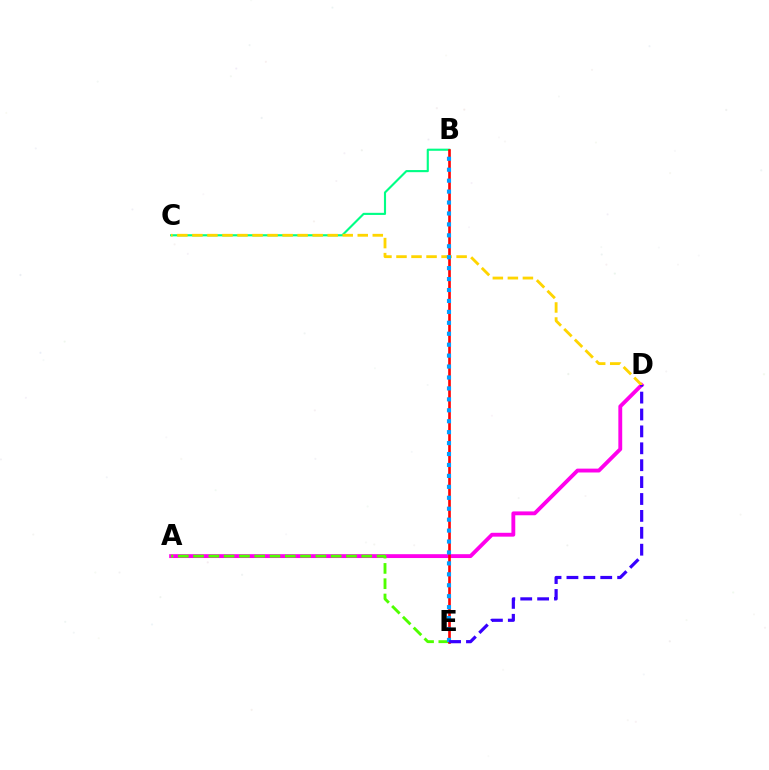{('A', 'D'): [{'color': '#ff00ed', 'line_style': 'solid', 'thickness': 2.78}], ('A', 'E'): [{'color': '#4fff00', 'line_style': 'dashed', 'thickness': 2.08}], ('B', 'C'): [{'color': '#00ff86', 'line_style': 'solid', 'thickness': 1.53}], ('B', 'E'): [{'color': '#ff0000', 'line_style': 'solid', 'thickness': 1.9}, {'color': '#009eff', 'line_style': 'dotted', 'thickness': 2.97}], ('C', 'D'): [{'color': '#ffd500', 'line_style': 'dashed', 'thickness': 2.04}], ('D', 'E'): [{'color': '#3700ff', 'line_style': 'dashed', 'thickness': 2.3}]}